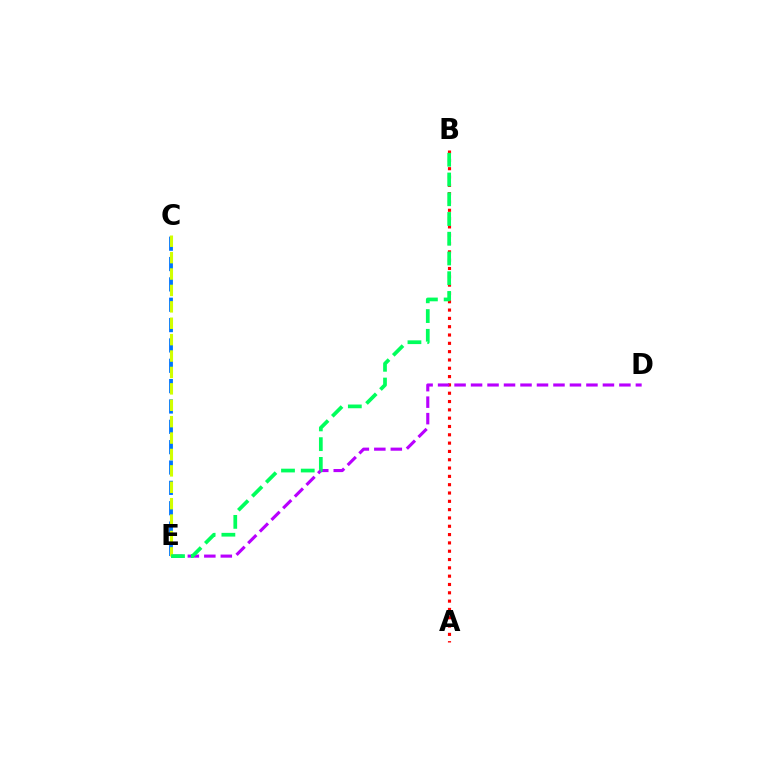{('A', 'B'): [{'color': '#ff0000', 'line_style': 'dotted', 'thickness': 2.26}], ('D', 'E'): [{'color': '#b900ff', 'line_style': 'dashed', 'thickness': 2.24}], ('C', 'E'): [{'color': '#0074ff', 'line_style': 'dashed', 'thickness': 2.76}, {'color': '#d1ff00', 'line_style': 'dashed', 'thickness': 2.23}], ('B', 'E'): [{'color': '#00ff5c', 'line_style': 'dashed', 'thickness': 2.68}]}